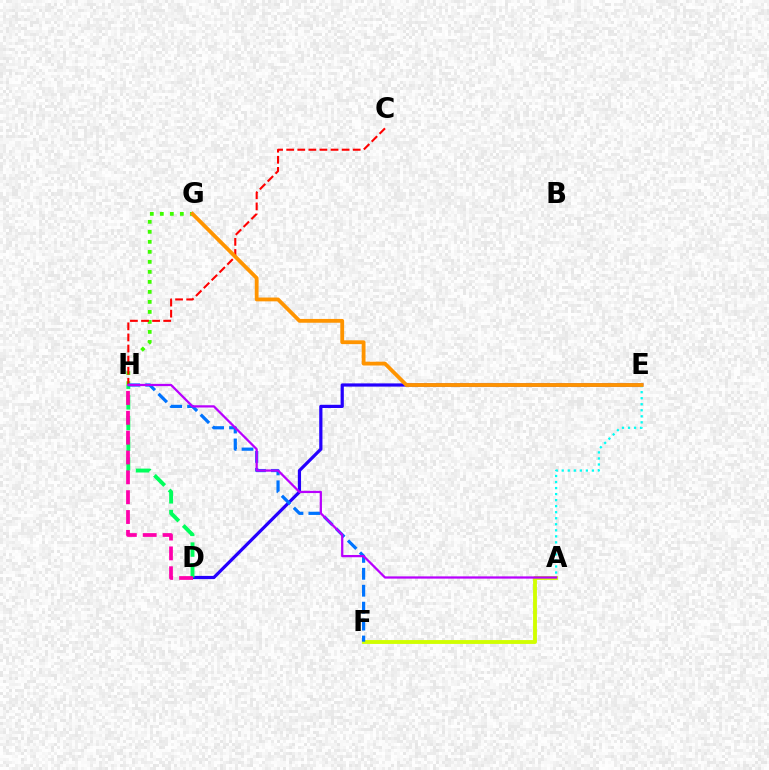{('D', 'E'): [{'color': '#2500ff', 'line_style': 'solid', 'thickness': 2.31}], ('G', 'H'): [{'color': '#3dff00', 'line_style': 'dotted', 'thickness': 2.72}], ('D', 'H'): [{'color': '#00ff5c', 'line_style': 'dashed', 'thickness': 2.81}, {'color': '#ff00ac', 'line_style': 'dashed', 'thickness': 2.7}], ('A', 'F'): [{'color': '#d1ff00', 'line_style': 'solid', 'thickness': 2.77}], ('C', 'H'): [{'color': '#ff0000', 'line_style': 'dashed', 'thickness': 1.51}], ('F', 'H'): [{'color': '#0074ff', 'line_style': 'dashed', 'thickness': 2.3}], ('A', 'E'): [{'color': '#00fff6', 'line_style': 'dotted', 'thickness': 1.64}], ('A', 'H'): [{'color': '#b900ff', 'line_style': 'solid', 'thickness': 1.62}], ('E', 'G'): [{'color': '#ff9400', 'line_style': 'solid', 'thickness': 2.74}]}